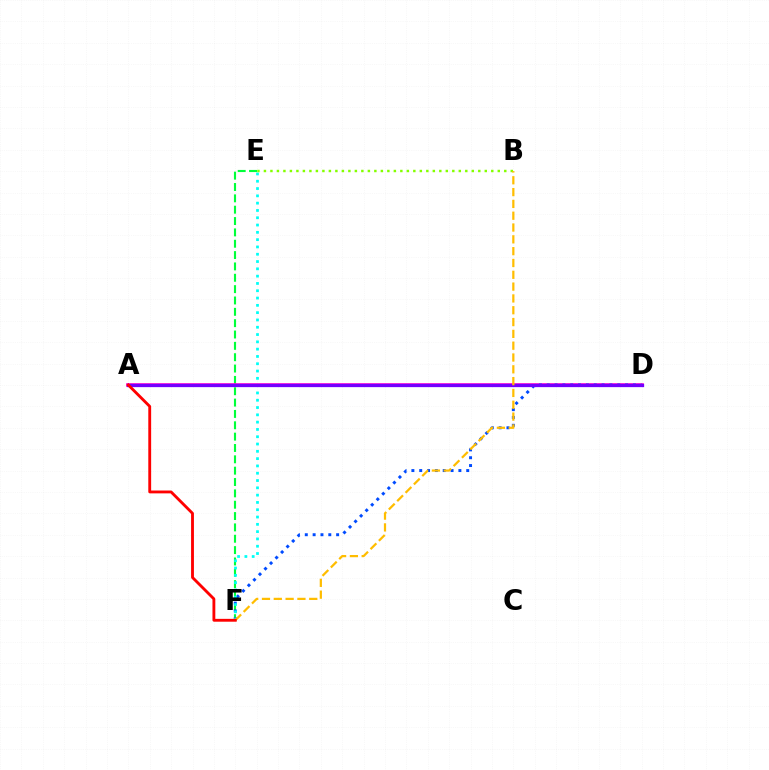{('E', 'F'): [{'color': '#00ff39', 'line_style': 'dashed', 'thickness': 1.54}, {'color': '#00fff6', 'line_style': 'dotted', 'thickness': 1.98}], ('A', 'D'): [{'color': '#ff00cf', 'line_style': 'solid', 'thickness': 2.6}, {'color': '#7200ff', 'line_style': 'solid', 'thickness': 2.35}], ('D', 'F'): [{'color': '#004bff', 'line_style': 'dotted', 'thickness': 2.13}], ('B', 'E'): [{'color': '#84ff00', 'line_style': 'dotted', 'thickness': 1.76}], ('B', 'F'): [{'color': '#ffbd00', 'line_style': 'dashed', 'thickness': 1.61}], ('A', 'F'): [{'color': '#ff0000', 'line_style': 'solid', 'thickness': 2.05}]}